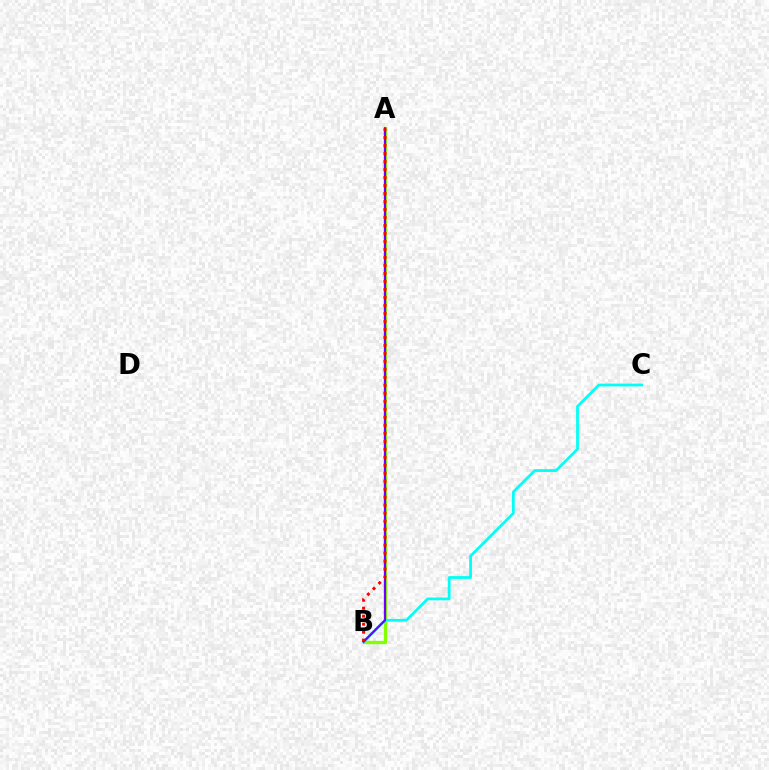{('A', 'B'): [{'color': '#84ff00', 'line_style': 'solid', 'thickness': 2.4}, {'color': '#7200ff', 'line_style': 'solid', 'thickness': 1.59}, {'color': '#ff0000', 'line_style': 'dotted', 'thickness': 2.17}], ('B', 'C'): [{'color': '#00fff6', 'line_style': 'solid', 'thickness': 2.0}]}